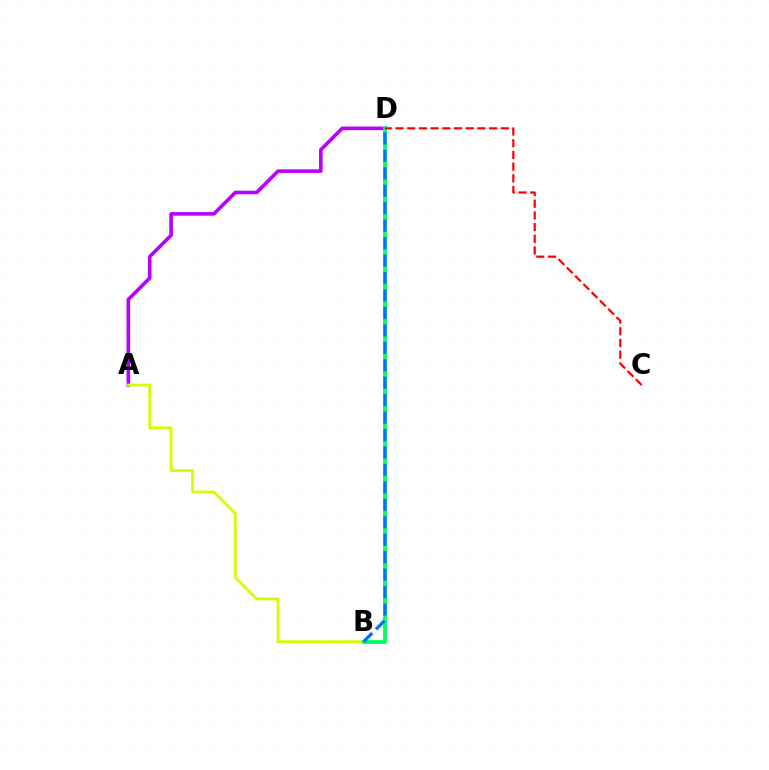{('A', 'D'): [{'color': '#b900ff', 'line_style': 'solid', 'thickness': 2.59}], ('A', 'B'): [{'color': '#d1ff00', 'line_style': 'solid', 'thickness': 1.98}], ('B', 'D'): [{'color': '#00ff5c', 'line_style': 'solid', 'thickness': 2.73}, {'color': '#0074ff', 'line_style': 'dashed', 'thickness': 2.37}], ('C', 'D'): [{'color': '#ff0000', 'line_style': 'dashed', 'thickness': 1.59}]}